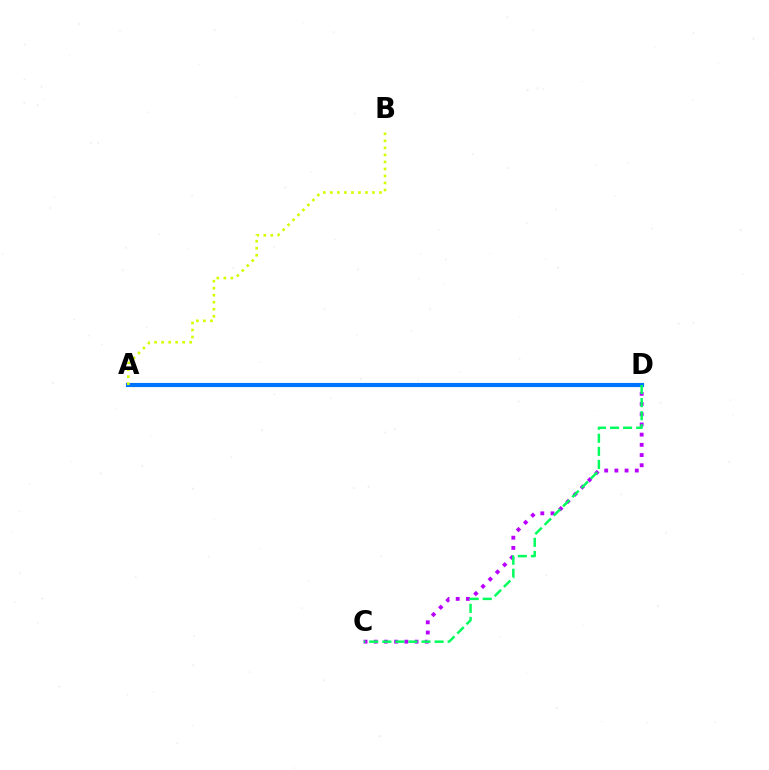{('C', 'D'): [{'color': '#b900ff', 'line_style': 'dotted', 'thickness': 2.77}, {'color': '#00ff5c', 'line_style': 'dashed', 'thickness': 1.78}], ('A', 'D'): [{'color': '#ff0000', 'line_style': 'dotted', 'thickness': 2.1}, {'color': '#0074ff', 'line_style': 'solid', 'thickness': 2.98}], ('A', 'B'): [{'color': '#d1ff00', 'line_style': 'dotted', 'thickness': 1.91}]}